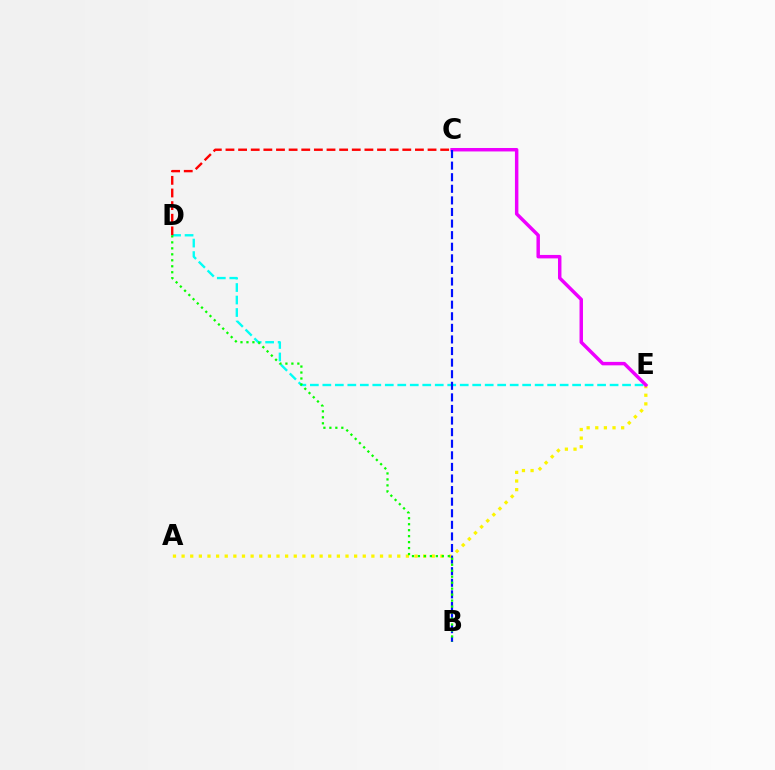{('D', 'E'): [{'color': '#00fff6', 'line_style': 'dashed', 'thickness': 1.7}], ('A', 'E'): [{'color': '#fcf500', 'line_style': 'dotted', 'thickness': 2.34}], ('C', 'E'): [{'color': '#ee00ff', 'line_style': 'solid', 'thickness': 2.49}], ('B', 'C'): [{'color': '#0010ff', 'line_style': 'dashed', 'thickness': 1.57}], ('C', 'D'): [{'color': '#ff0000', 'line_style': 'dashed', 'thickness': 1.72}], ('B', 'D'): [{'color': '#08ff00', 'line_style': 'dotted', 'thickness': 1.62}]}